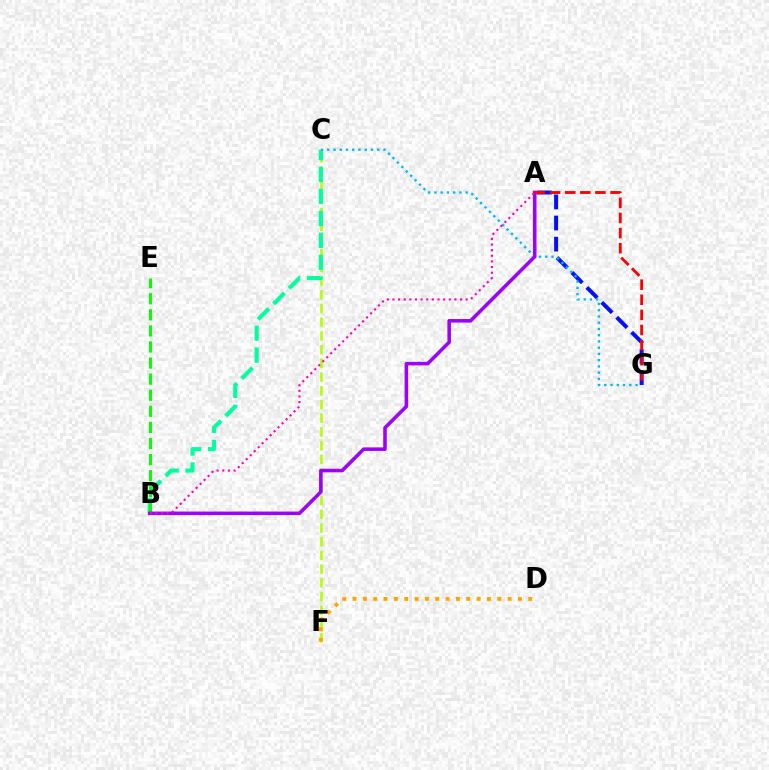{('C', 'F'): [{'color': '#b3ff00', 'line_style': 'dashed', 'thickness': 1.86}], ('D', 'F'): [{'color': '#ffa500', 'line_style': 'dotted', 'thickness': 2.81}], ('B', 'C'): [{'color': '#00ff9d', 'line_style': 'dashed', 'thickness': 2.99}], ('B', 'E'): [{'color': '#08ff00', 'line_style': 'dashed', 'thickness': 2.19}], ('A', 'G'): [{'color': '#0010ff', 'line_style': 'dashed', 'thickness': 2.87}, {'color': '#ff0000', 'line_style': 'dashed', 'thickness': 2.05}], ('C', 'G'): [{'color': '#00b5ff', 'line_style': 'dotted', 'thickness': 1.7}], ('A', 'B'): [{'color': '#9b00ff', 'line_style': 'solid', 'thickness': 2.56}, {'color': '#ff00bd', 'line_style': 'dotted', 'thickness': 1.53}]}